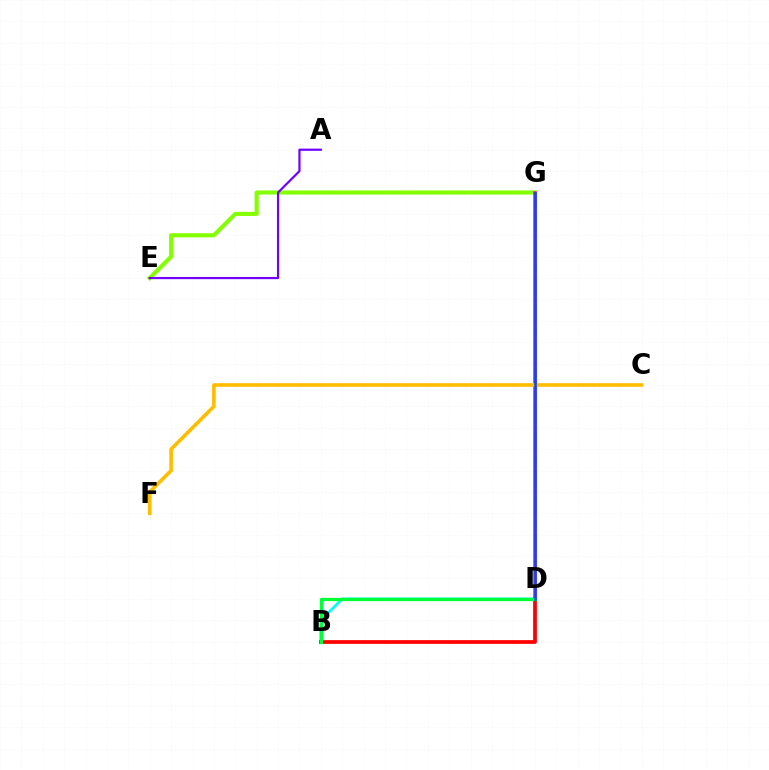{('E', 'G'): [{'color': '#84ff00', 'line_style': 'solid', 'thickness': 2.97}], ('B', 'D'): [{'color': '#00fff6', 'line_style': 'solid', 'thickness': 2.0}, {'color': '#ff0000', 'line_style': 'solid', 'thickness': 2.69}, {'color': '#00ff39', 'line_style': 'solid', 'thickness': 2.38}], ('D', 'G'): [{'color': '#ff00cf', 'line_style': 'solid', 'thickness': 2.54}, {'color': '#004bff', 'line_style': 'solid', 'thickness': 1.86}], ('C', 'F'): [{'color': '#ffbd00', 'line_style': 'solid', 'thickness': 2.61}], ('A', 'E'): [{'color': '#7200ff', 'line_style': 'solid', 'thickness': 1.59}]}